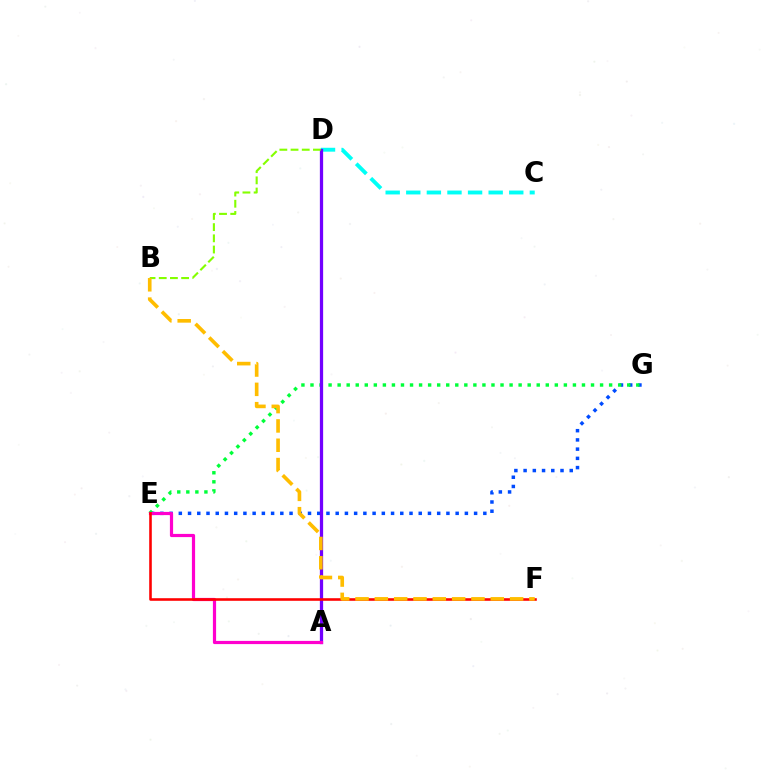{('E', 'G'): [{'color': '#004bff', 'line_style': 'dotted', 'thickness': 2.51}, {'color': '#00ff39', 'line_style': 'dotted', 'thickness': 2.46}], ('C', 'D'): [{'color': '#00fff6', 'line_style': 'dashed', 'thickness': 2.8}], ('A', 'D'): [{'color': '#7200ff', 'line_style': 'solid', 'thickness': 2.35}], ('A', 'E'): [{'color': '#ff00cf', 'line_style': 'solid', 'thickness': 2.3}], ('B', 'D'): [{'color': '#84ff00', 'line_style': 'dashed', 'thickness': 1.52}], ('E', 'F'): [{'color': '#ff0000', 'line_style': 'solid', 'thickness': 1.86}], ('B', 'F'): [{'color': '#ffbd00', 'line_style': 'dashed', 'thickness': 2.62}]}